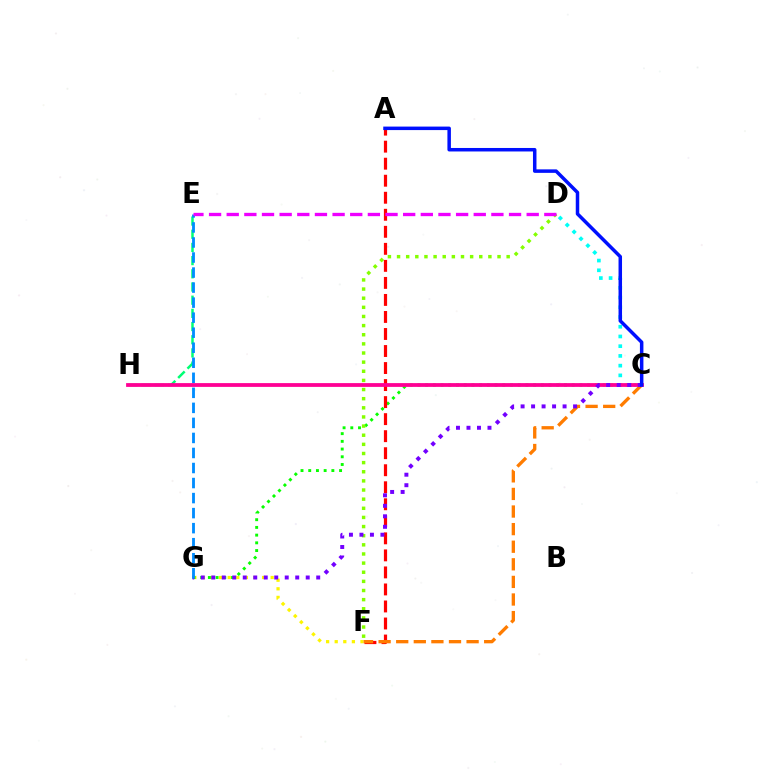{('F', 'G'): [{'color': '#fcf500', 'line_style': 'dotted', 'thickness': 2.34}], ('C', 'G'): [{'color': '#08ff00', 'line_style': 'dotted', 'thickness': 2.1}, {'color': '#7200ff', 'line_style': 'dotted', 'thickness': 2.85}], ('E', 'H'): [{'color': '#00ff74', 'line_style': 'dashed', 'thickness': 1.79}], ('D', 'F'): [{'color': '#84ff00', 'line_style': 'dotted', 'thickness': 2.48}], ('C', 'D'): [{'color': '#00fff6', 'line_style': 'dotted', 'thickness': 2.64}], ('A', 'F'): [{'color': '#ff0000', 'line_style': 'dashed', 'thickness': 2.31}], ('C', 'F'): [{'color': '#ff7c00', 'line_style': 'dashed', 'thickness': 2.39}], ('C', 'H'): [{'color': '#ff0094', 'line_style': 'solid', 'thickness': 2.73}], ('E', 'G'): [{'color': '#008cff', 'line_style': 'dashed', 'thickness': 2.04}], ('A', 'C'): [{'color': '#0010ff', 'line_style': 'solid', 'thickness': 2.52}], ('D', 'E'): [{'color': '#ee00ff', 'line_style': 'dashed', 'thickness': 2.4}]}